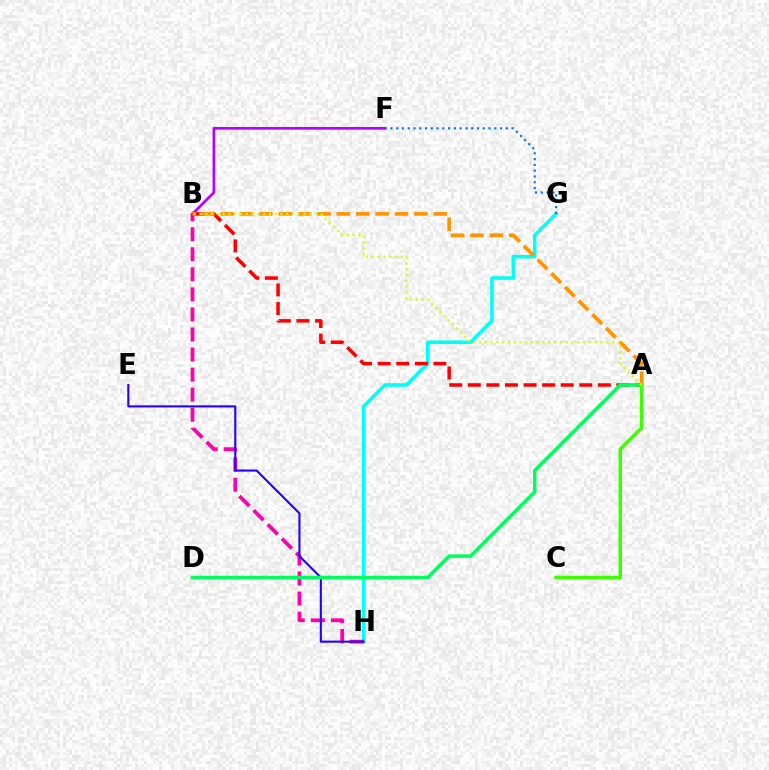{('G', 'H'): [{'color': '#00fff6', 'line_style': 'solid', 'thickness': 2.55}], ('B', 'F'): [{'color': '#b900ff', 'line_style': 'solid', 'thickness': 1.92}], ('B', 'H'): [{'color': '#ff00ac', 'line_style': 'dashed', 'thickness': 2.72}], ('A', 'B'): [{'color': '#ff0000', 'line_style': 'dashed', 'thickness': 2.52}, {'color': '#ff9400', 'line_style': 'dashed', 'thickness': 2.63}, {'color': '#d1ff00', 'line_style': 'dotted', 'thickness': 1.57}], ('E', 'H'): [{'color': '#2500ff', 'line_style': 'solid', 'thickness': 1.51}], ('A', 'D'): [{'color': '#00ff5c', 'line_style': 'solid', 'thickness': 2.52}], ('A', 'C'): [{'color': '#3dff00', 'line_style': 'solid', 'thickness': 2.5}], ('F', 'G'): [{'color': '#0074ff', 'line_style': 'dotted', 'thickness': 1.57}]}